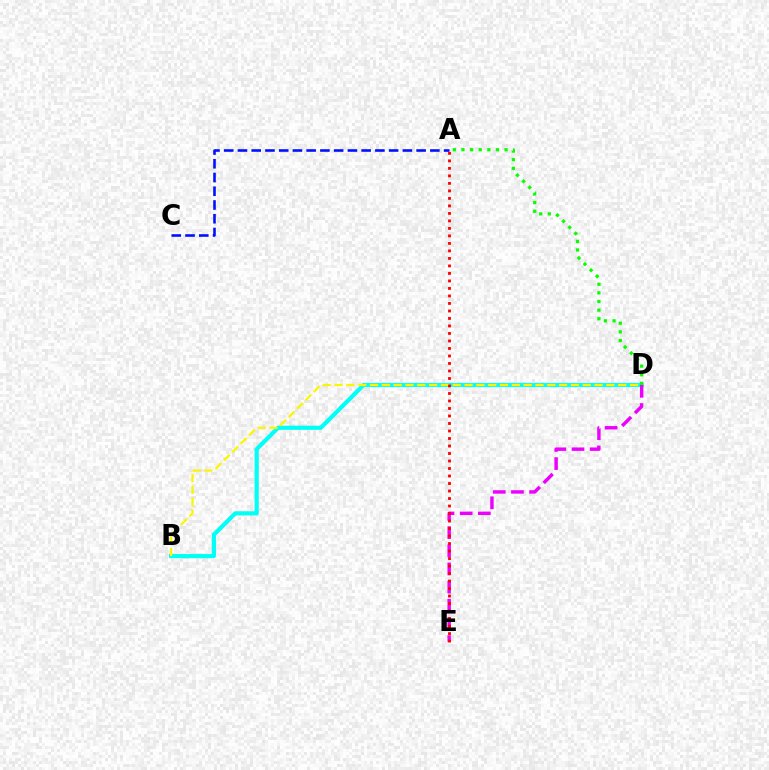{('B', 'D'): [{'color': '#00fff6', 'line_style': 'solid', 'thickness': 2.99}, {'color': '#fcf500', 'line_style': 'dashed', 'thickness': 1.61}], ('D', 'E'): [{'color': '#ee00ff', 'line_style': 'dashed', 'thickness': 2.47}], ('A', 'C'): [{'color': '#0010ff', 'line_style': 'dashed', 'thickness': 1.87}], ('A', 'D'): [{'color': '#08ff00', 'line_style': 'dotted', 'thickness': 2.34}], ('A', 'E'): [{'color': '#ff0000', 'line_style': 'dotted', 'thickness': 2.04}]}